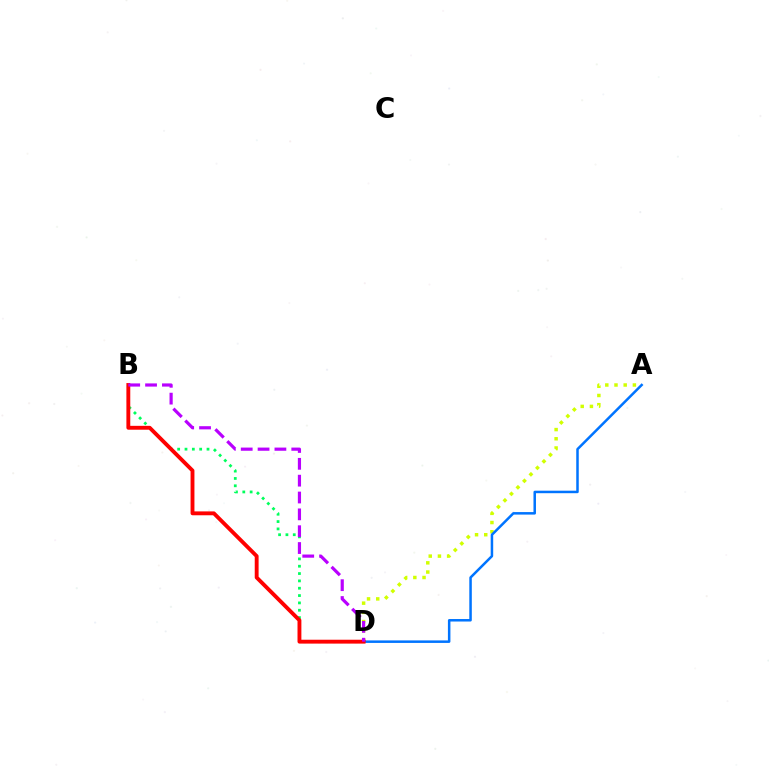{('A', 'D'): [{'color': '#d1ff00', 'line_style': 'dotted', 'thickness': 2.5}, {'color': '#0074ff', 'line_style': 'solid', 'thickness': 1.81}], ('B', 'D'): [{'color': '#00ff5c', 'line_style': 'dotted', 'thickness': 1.99}, {'color': '#ff0000', 'line_style': 'solid', 'thickness': 2.79}, {'color': '#b900ff', 'line_style': 'dashed', 'thickness': 2.29}]}